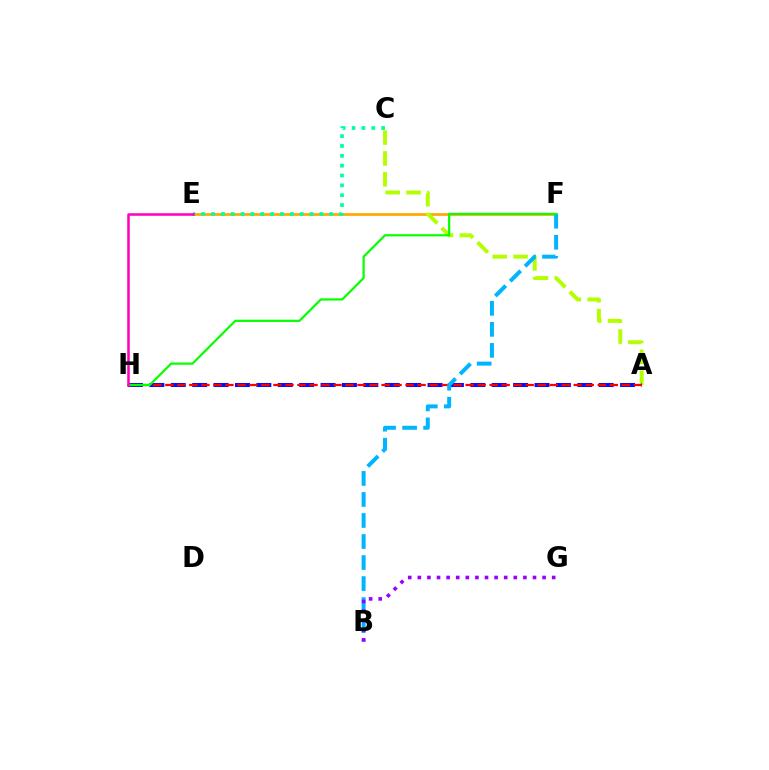{('E', 'F'): [{'color': '#ffa500', 'line_style': 'solid', 'thickness': 1.94}], ('A', 'C'): [{'color': '#b3ff00', 'line_style': 'dashed', 'thickness': 2.84}], ('A', 'H'): [{'color': '#0010ff', 'line_style': 'dashed', 'thickness': 2.91}, {'color': '#ff0000', 'line_style': 'dashed', 'thickness': 1.63}], ('C', 'E'): [{'color': '#00ff9d', 'line_style': 'dotted', 'thickness': 2.68}], ('B', 'F'): [{'color': '#00b5ff', 'line_style': 'dashed', 'thickness': 2.86}], ('F', 'H'): [{'color': '#08ff00', 'line_style': 'solid', 'thickness': 1.6}], ('E', 'H'): [{'color': '#ff00bd', 'line_style': 'solid', 'thickness': 1.82}], ('B', 'G'): [{'color': '#9b00ff', 'line_style': 'dotted', 'thickness': 2.61}]}